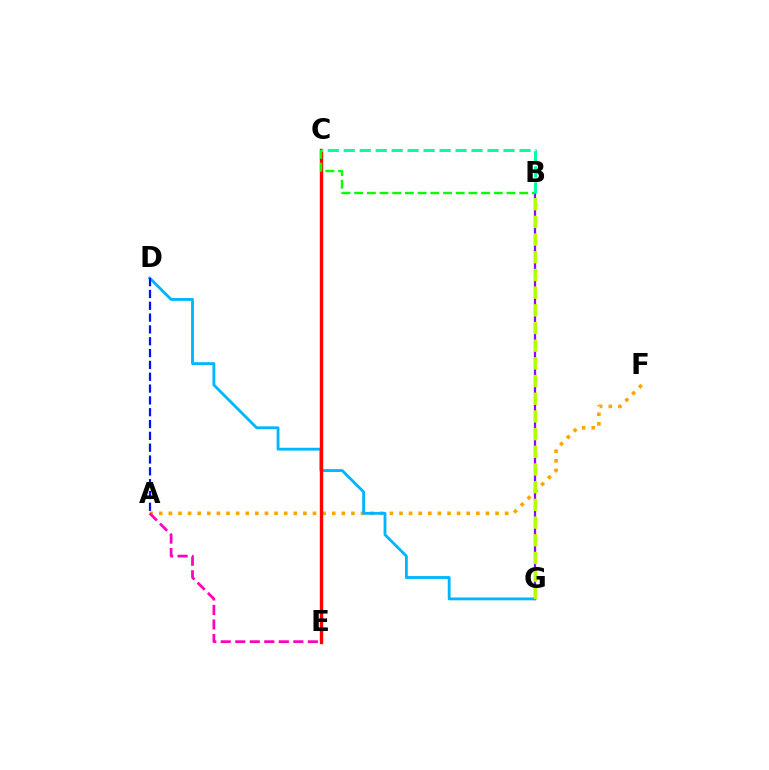{('A', 'F'): [{'color': '#ffa500', 'line_style': 'dotted', 'thickness': 2.61}], ('D', 'G'): [{'color': '#00b5ff', 'line_style': 'solid', 'thickness': 2.04}], ('C', 'E'): [{'color': '#ff0000', 'line_style': 'solid', 'thickness': 2.42}], ('A', 'E'): [{'color': '#ff00bd', 'line_style': 'dashed', 'thickness': 1.97}], ('B', 'G'): [{'color': '#9b00ff', 'line_style': 'solid', 'thickness': 1.62}, {'color': '#b3ff00', 'line_style': 'dashed', 'thickness': 2.4}], ('A', 'D'): [{'color': '#0010ff', 'line_style': 'dashed', 'thickness': 1.61}], ('B', 'C'): [{'color': '#08ff00', 'line_style': 'dashed', 'thickness': 1.72}, {'color': '#00ff9d', 'line_style': 'dashed', 'thickness': 2.17}]}